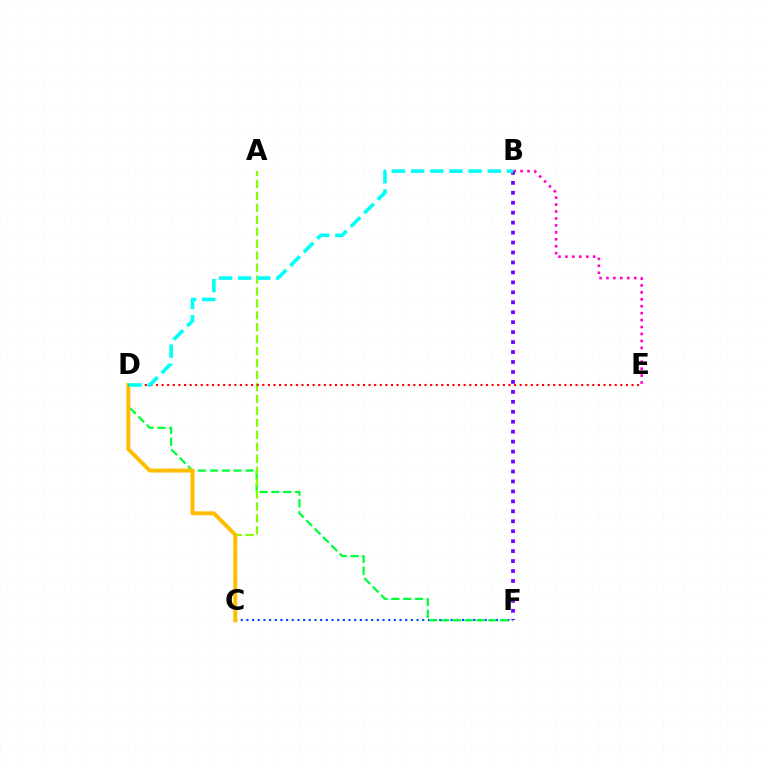{('B', 'E'): [{'color': '#ff00cf', 'line_style': 'dotted', 'thickness': 1.88}], ('C', 'F'): [{'color': '#004bff', 'line_style': 'dotted', 'thickness': 1.54}], ('D', 'F'): [{'color': '#00ff39', 'line_style': 'dashed', 'thickness': 1.61}], ('A', 'C'): [{'color': '#84ff00', 'line_style': 'dashed', 'thickness': 1.62}], ('C', 'D'): [{'color': '#ffbd00', 'line_style': 'solid', 'thickness': 2.84}], ('B', 'F'): [{'color': '#7200ff', 'line_style': 'dotted', 'thickness': 2.7}], ('D', 'E'): [{'color': '#ff0000', 'line_style': 'dotted', 'thickness': 1.52}], ('B', 'D'): [{'color': '#00fff6', 'line_style': 'dashed', 'thickness': 2.6}]}